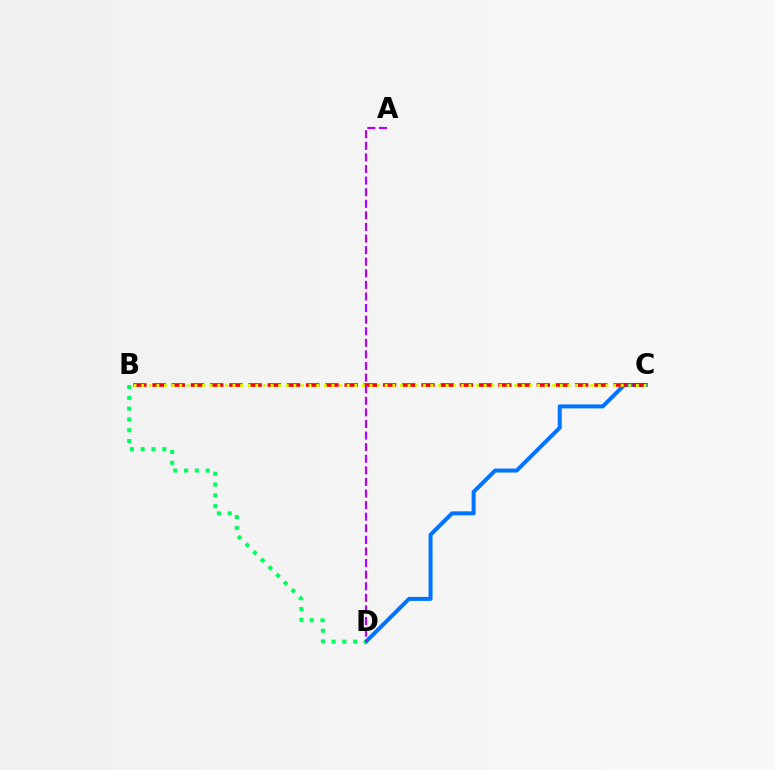{('C', 'D'): [{'color': '#0074ff', 'line_style': 'solid', 'thickness': 2.88}], ('B', 'D'): [{'color': '#00ff5c', 'line_style': 'dotted', 'thickness': 2.94}], ('B', 'C'): [{'color': '#ff0000', 'line_style': 'dashed', 'thickness': 2.61}, {'color': '#d1ff00', 'line_style': 'dotted', 'thickness': 2.07}], ('A', 'D'): [{'color': '#b900ff', 'line_style': 'dashed', 'thickness': 1.57}]}